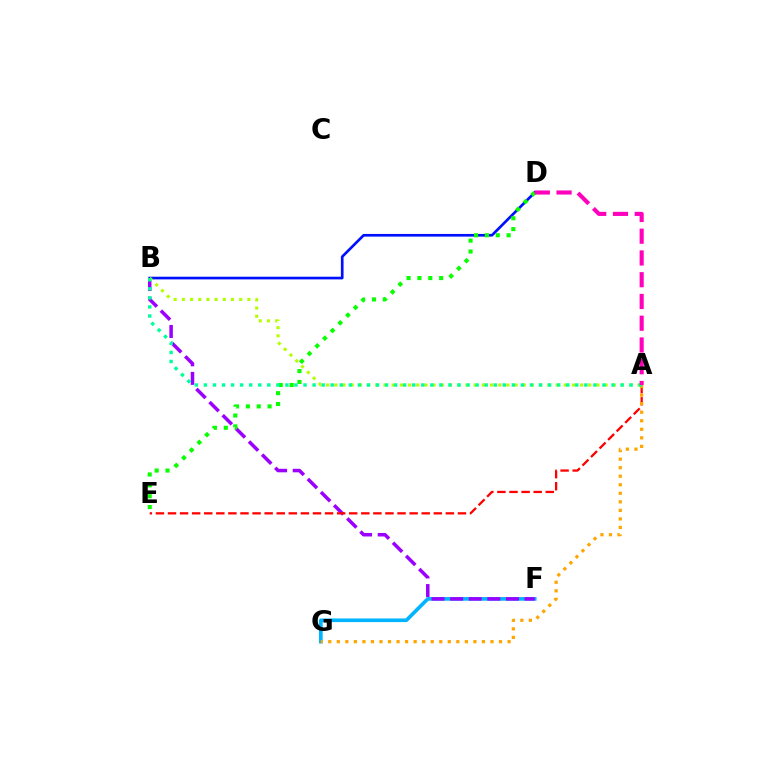{('F', 'G'): [{'color': '#00b5ff', 'line_style': 'solid', 'thickness': 2.62}], ('B', 'F'): [{'color': '#9b00ff', 'line_style': 'dashed', 'thickness': 2.53}], ('A', 'E'): [{'color': '#ff0000', 'line_style': 'dashed', 'thickness': 1.64}], ('B', 'D'): [{'color': '#0010ff', 'line_style': 'solid', 'thickness': 1.92}], ('D', 'E'): [{'color': '#08ff00', 'line_style': 'dotted', 'thickness': 2.95}], ('A', 'G'): [{'color': '#ffa500', 'line_style': 'dotted', 'thickness': 2.32}], ('A', 'B'): [{'color': '#b3ff00', 'line_style': 'dotted', 'thickness': 2.23}, {'color': '#00ff9d', 'line_style': 'dotted', 'thickness': 2.46}], ('A', 'D'): [{'color': '#ff00bd', 'line_style': 'dashed', 'thickness': 2.96}]}